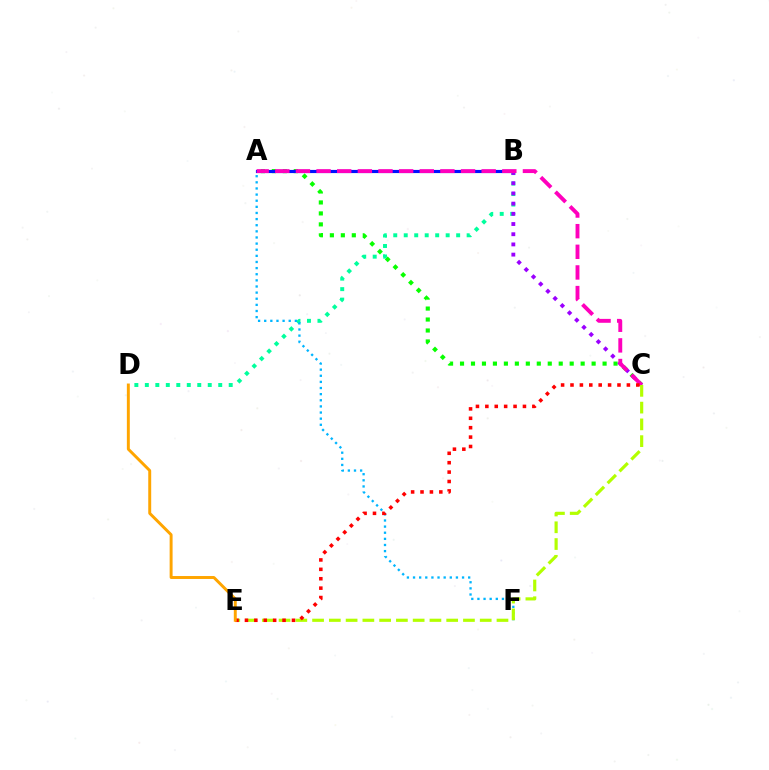{('A', 'C'): [{'color': '#08ff00', 'line_style': 'dotted', 'thickness': 2.98}, {'color': '#ff00bd', 'line_style': 'dashed', 'thickness': 2.8}], ('A', 'B'): [{'color': '#0010ff', 'line_style': 'solid', 'thickness': 2.27}], ('B', 'D'): [{'color': '#00ff9d', 'line_style': 'dotted', 'thickness': 2.85}], ('B', 'C'): [{'color': '#9b00ff', 'line_style': 'dotted', 'thickness': 2.77}], ('A', 'F'): [{'color': '#00b5ff', 'line_style': 'dotted', 'thickness': 1.66}], ('C', 'E'): [{'color': '#b3ff00', 'line_style': 'dashed', 'thickness': 2.28}, {'color': '#ff0000', 'line_style': 'dotted', 'thickness': 2.55}], ('D', 'E'): [{'color': '#ffa500', 'line_style': 'solid', 'thickness': 2.12}]}